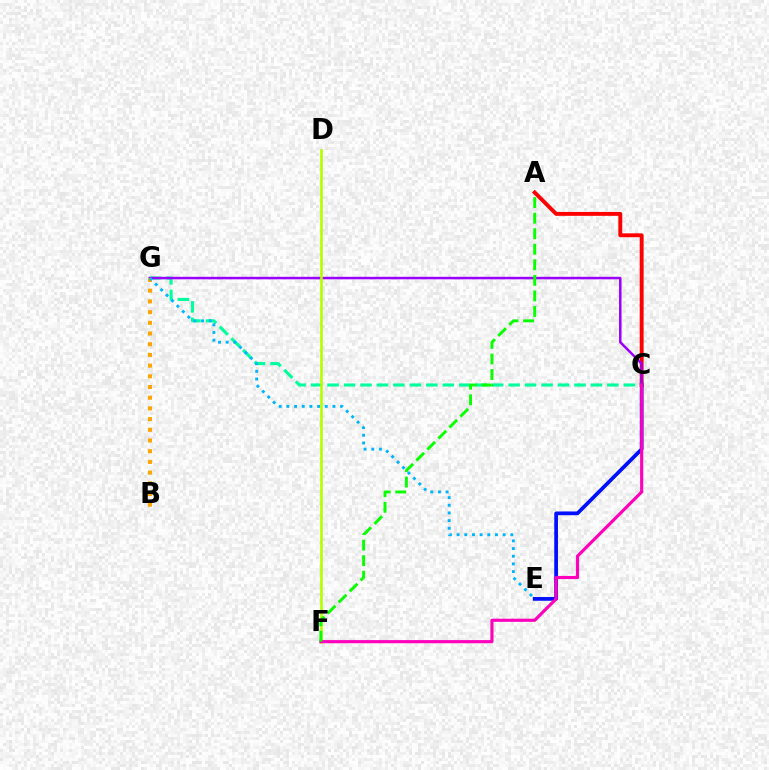{('A', 'C'): [{'color': '#ff0000', 'line_style': 'solid', 'thickness': 2.8}], ('C', 'E'): [{'color': '#0010ff', 'line_style': 'solid', 'thickness': 2.69}], ('C', 'G'): [{'color': '#00ff9d', 'line_style': 'dashed', 'thickness': 2.24}, {'color': '#9b00ff', 'line_style': 'solid', 'thickness': 1.81}], ('B', 'G'): [{'color': '#ffa500', 'line_style': 'dotted', 'thickness': 2.91}], ('D', 'F'): [{'color': '#b3ff00', 'line_style': 'solid', 'thickness': 1.89}], ('C', 'F'): [{'color': '#ff00bd', 'line_style': 'solid', 'thickness': 2.26}], ('E', 'G'): [{'color': '#00b5ff', 'line_style': 'dotted', 'thickness': 2.09}], ('A', 'F'): [{'color': '#08ff00', 'line_style': 'dashed', 'thickness': 2.11}]}